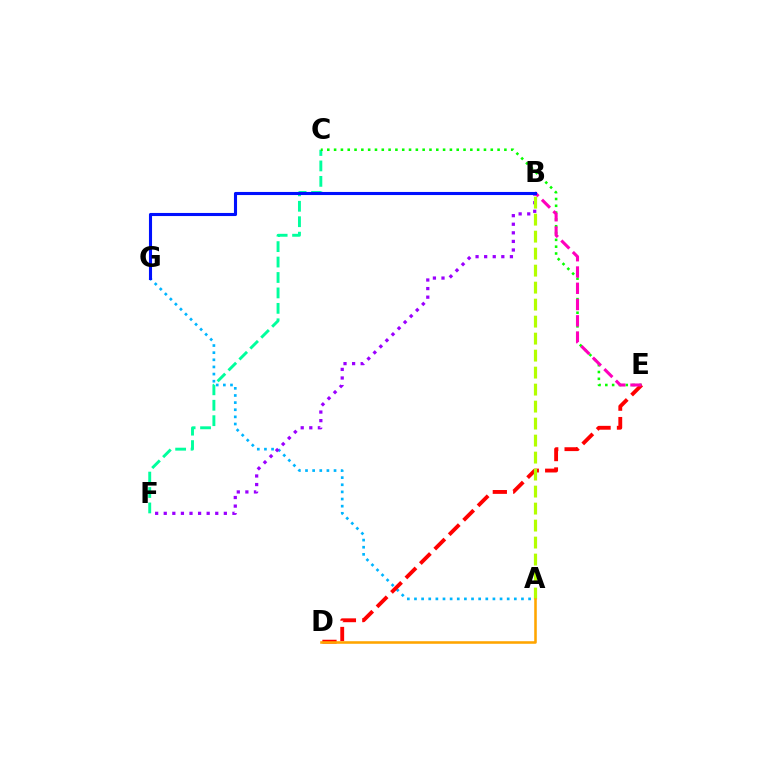{('A', 'G'): [{'color': '#00b5ff', 'line_style': 'dotted', 'thickness': 1.94}], ('C', 'F'): [{'color': '#00ff9d', 'line_style': 'dashed', 'thickness': 2.1}], ('C', 'E'): [{'color': '#08ff00', 'line_style': 'dotted', 'thickness': 1.85}], ('B', 'F'): [{'color': '#9b00ff', 'line_style': 'dotted', 'thickness': 2.33}], ('D', 'E'): [{'color': '#ff0000', 'line_style': 'dashed', 'thickness': 2.77}], ('B', 'E'): [{'color': '#ff00bd', 'line_style': 'dashed', 'thickness': 2.21}], ('A', 'B'): [{'color': '#b3ff00', 'line_style': 'dashed', 'thickness': 2.31}], ('A', 'D'): [{'color': '#ffa500', 'line_style': 'solid', 'thickness': 1.85}], ('B', 'G'): [{'color': '#0010ff', 'line_style': 'solid', 'thickness': 2.23}]}